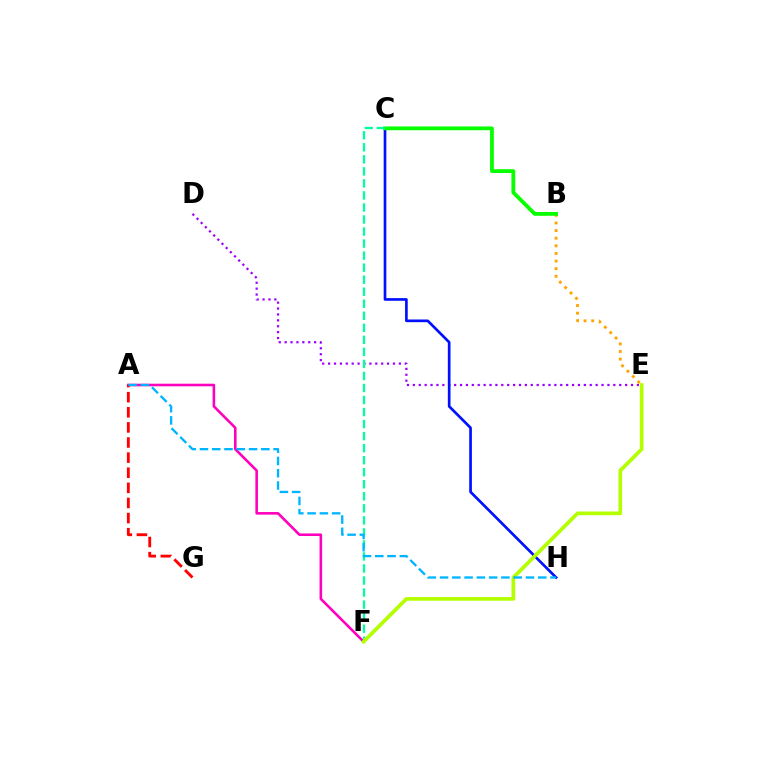{('D', 'E'): [{'color': '#9b00ff', 'line_style': 'dotted', 'thickness': 1.6}], ('C', 'H'): [{'color': '#0010ff', 'line_style': 'solid', 'thickness': 1.92}], ('B', 'E'): [{'color': '#ffa500', 'line_style': 'dotted', 'thickness': 2.07}], ('A', 'F'): [{'color': '#ff00bd', 'line_style': 'solid', 'thickness': 1.86}], ('B', 'C'): [{'color': '#08ff00', 'line_style': 'solid', 'thickness': 2.74}], ('C', 'F'): [{'color': '#00ff9d', 'line_style': 'dashed', 'thickness': 1.63}], ('E', 'F'): [{'color': '#b3ff00', 'line_style': 'solid', 'thickness': 2.64}], ('A', 'G'): [{'color': '#ff0000', 'line_style': 'dashed', 'thickness': 2.05}], ('A', 'H'): [{'color': '#00b5ff', 'line_style': 'dashed', 'thickness': 1.67}]}